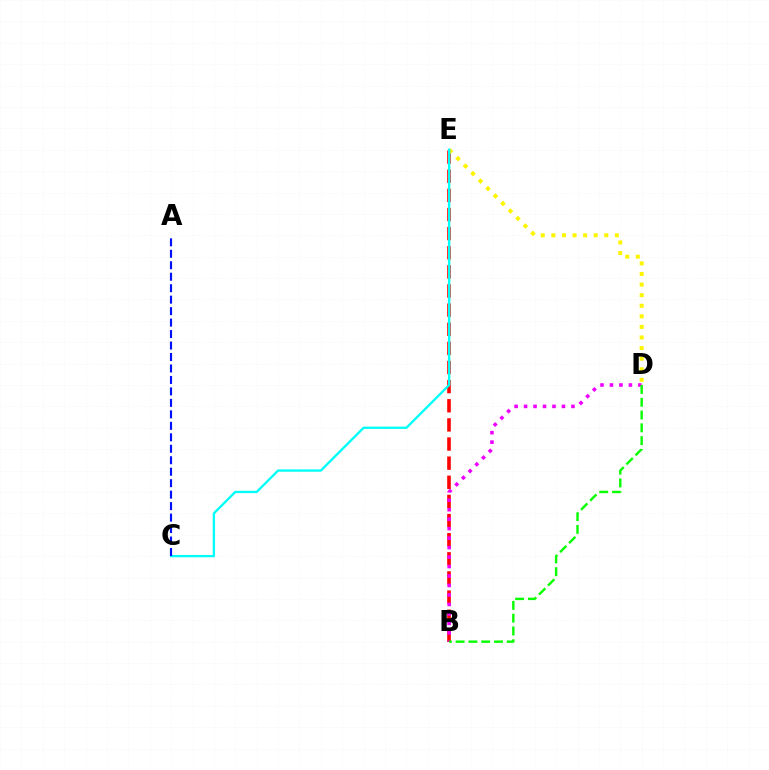{('B', 'E'): [{'color': '#ff0000', 'line_style': 'dashed', 'thickness': 2.6}], ('D', 'E'): [{'color': '#fcf500', 'line_style': 'dotted', 'thickness': 2.88}], ('B', 'D'): [{'color': '#ee00ff', 'line_style': 'dotted', 'thickness': 2.57}, {'color': '#08ff00', 'line_style': 'dashed', 'thickness': 1.74}], ('C', 'E'): [{'color': '#00fff6', 'line_style': 'solid', 'thickness': 1.66}], ('A', 'C'): [{'color': '#0010ff', 'line_style': 'dashed', 'thickness': 1.56}]}